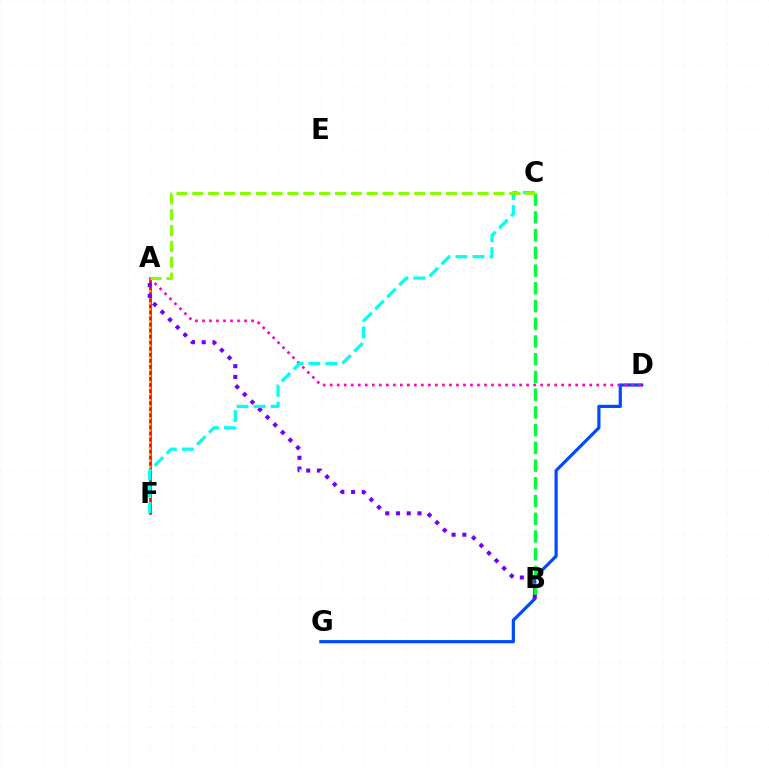{('A', 'F'): [{'color': '#ff0000', 'line_style': 'solid', 'thickness': 1.96}, {'color': '#ffbd00', 'line_style': 'dotted', 'thickness': 1.64}], ('D', 'G'): [{'color': '#004bff', 'line_style': 'solid', 'thickness': 2.3}], ('B', 'C'): [{'color': '#00ff39', 'line_style': 'dashed', 'thickness': 2.41}], ('A', 'D'): [{'color': '#ff00cf', 'line_style': 'dotted', 'thickness': 1.91}], ('A', 'B'): [{'color': '#7200ff', 'line_style': 'dotted', 'thickness': 2.92}], ('C', 'F'): [{'color': '#00fff6', 'line_style': 'dashed', 'thickness': 2.31}], ('A', 'C'): [{'color': '#84ff00', 'line_style': 'dashed', 'thickness': 2.15}]}